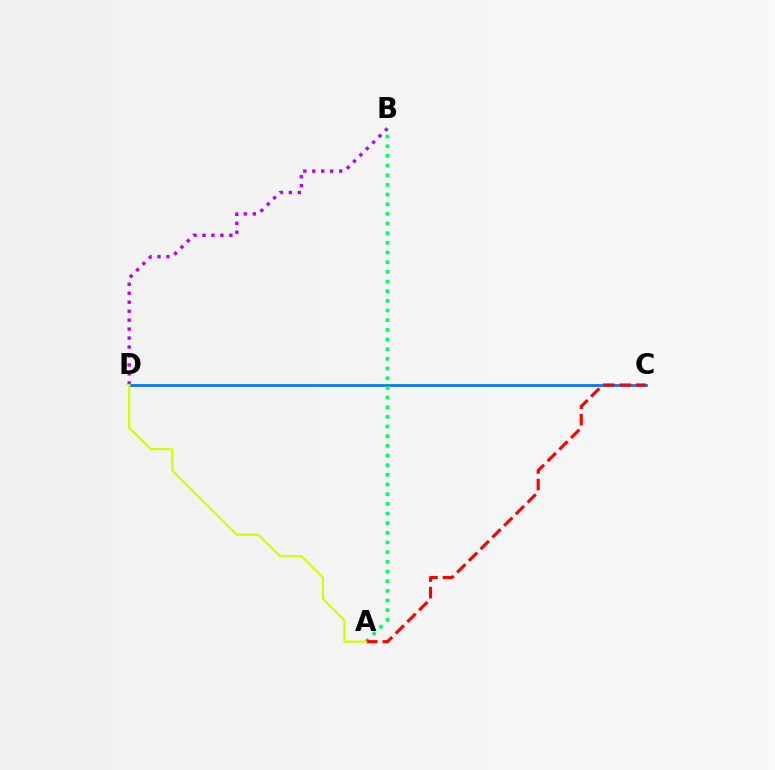{('B', 'D'): [{'color': '#b900ff', 'line_style': 'dotted', 'thickness': 2.44}], ('C', 'D'): [{'color': '#0074ff', 'line_style': 'solid', 'thickness': 1.95}], ('A', 'B'): [{'color': '#00ff5c', 'line_style': 'dotted', 'thickness': 2.63}], ('A', 'C'): [{'color': '#ff0000', 'line_style': 'dashed', 'thickness': 2.25}], ('A', 'D'): [{'color': '#d1ff00', 'line_style': 'solid', 'thickness': 1.59}]}